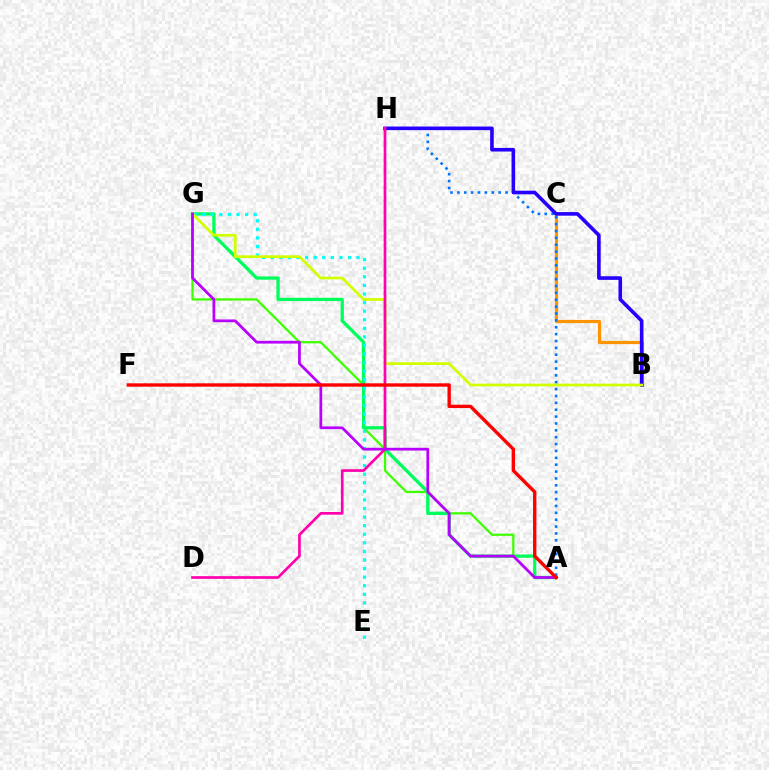{('B', 'C'): [{'color': '#ff9400', 'line_style': 'solid', 'thickness': 2.31}], ('A', 'G'): [{'color': '#3dff00', 'line_style': 'solid', 'thickness': 1.63}, {'color': '#00ff5c', 'line_style': 'solid', 'thickness': 2.37}, {'color': '#b900ff', 'line_style': 'solid', 'thickness': 1.98}], ('E', 'G'): [{'color': '#00fff6', 'line_style': 'dotted', 'thickness': 2.33}], ('A', 'H'): [{'color': '#0074ff', 'line_style': 'dotted', 'thickness': 1.87}], ('B', 'H'): [{'color': '#2500ff', 'line_style': 'solid', 'thickness': 2.6}], ('B', 'G'): [{'color': '#d1ff00', 'line_style': 'solid', 'thickness': 1.95}], ('D', 'H'): [{'color': '#ff00ac', 'line_style': 'solid', 'thickness': 1.93}], ('A', 'F'): [{'color': '#ff0000', 'line_style': 'solid', 'thickness': 2.42}]}